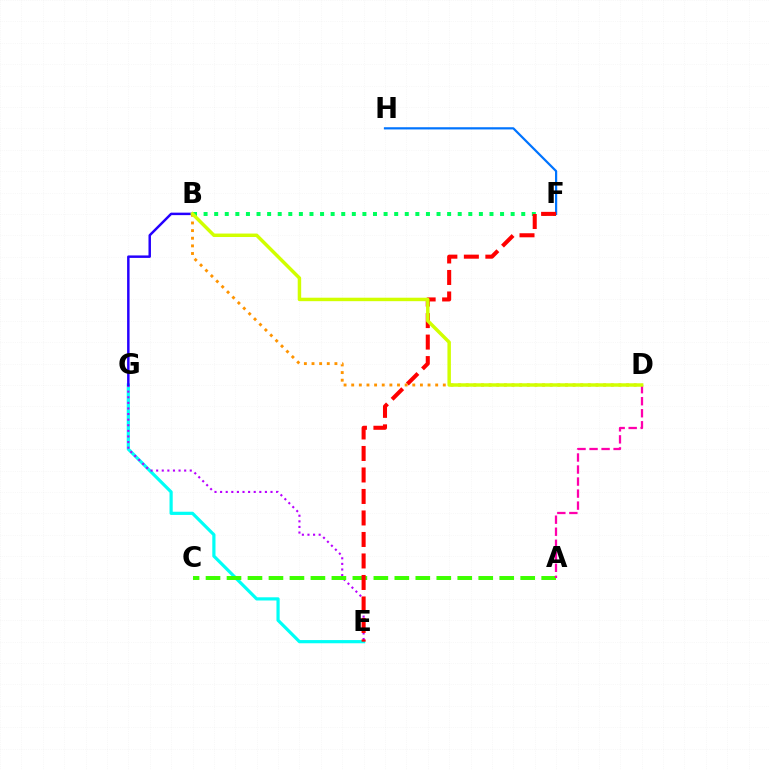{('E', 'G'): [{'color': '#00fff6', 'line_style': 'solid', 'thickness': 2.3}, {'color': '#b900ff', 'line_style': 'dotted', 'thickness': 1.52}], ('F', 'H'): [{'color': '#0074ff', 'line_style': 'solid', 'thickness': 1.59}], ('B', 'G'): [{'color': '#2500ff', 'line_style': 'solid', 'thickness': 1.78}], ('A', 'C'): [{'color': '#3dff00', 'line_style': 'dashed', 'thickness': 2.85}], ('B', 'F'): [{'color': '#00ff5c', 'line_style': 'dotted', 'thickness': 2.88}], ('E', 'F'): [{'color': '#ff0000', 'line_style': 'dashed', 'thickness': 2.92}], ('B', 'D'): [{'color': '#ff9400', 'line_style': 'dotted', 'thickness': 2.07}, {'color': '#d1ff00', 'line_style': 'solid', 'thickness': 2.5}], ('A', 'D'): [{'color': '#ff00ac', 'line_style': 'dashed', 'thickness': 1.63}]}